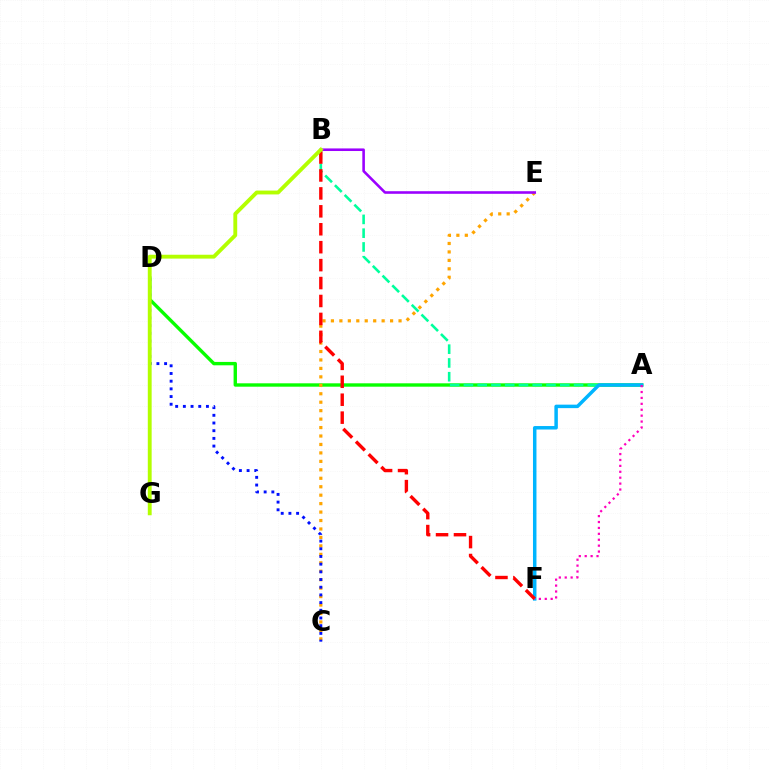{('A', 'D'): [{'color': '#08ff00', 'line_style': 'solid', 'thickness': 2.43}], ('C', 'E'): [{'color': '#ffa500', 'line_style': 'dotted', 'thickness': 2.3}], ('A', 'B'): [{'color': '#00ff9d', 'line_style': 'dashed', 'thickness': 1.87}], ('A', 'F'): [{'color': '#00b5ff', 'line_style': 'solid', 'thickness': 2.51}, {'color': '#ff00bd', 'line_style': 'dotted', 'thickness': 1.61}], ('C', 'D'): [{'color': '#0010ff', 'line_style': 'dotted', 'thickness': 2.09}], ('B', 'F'): [{'color': '#ff0000', 'line_style': 'dashed', 'thickness': 2.44}], ('B', 'E'): [{'color': '#9b00ff', 'line_style': 'solid', 'thickness': 1.86}], ('B', 'G'): [{'color': '#b3ff00', 'line_style': 'solid', 'thickness': 2.78}]}